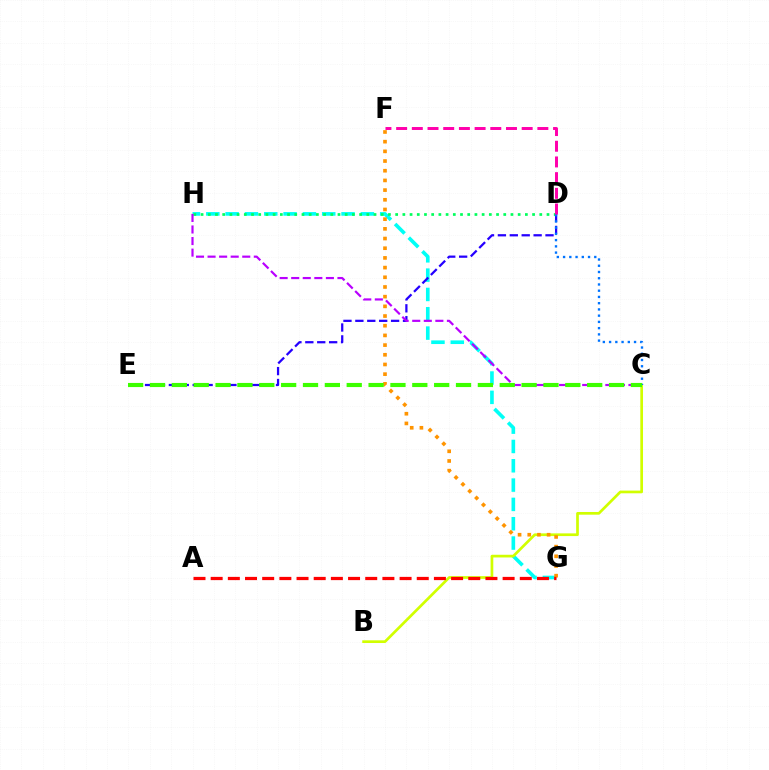{('G', 'H'): [{'color': '#00fff6', 'line_style': 'dashed', 'thickness': 2.62}], ('B', 'C'): [{'color': '#d1ff00', 'line_style': 'solid', 'thickness': 1.94}], ('F', 'G'): [{'color': '#ff9400', 'line_style': 'dotted', 'thickness': 2.63}], ('D', 'E'): [{'color': '#2500ff', 'line_style': 'dashed', 'thickness': 1.62}], ('A', 'G'): [{'color': '#ff0000', 'line_style': 'dashed', 'thickness': 2.33}], ('D', 'H'): [{'color': '#00ff5c', 'line_style': 'dotted', 'thickness': 1.96}], ('C', 'D'): [{'color': '#0074ff', 'line_style': 'dotted', 'thickness': 1.69}], ('C', 'H'): [{'color': '#b900ff', 'line_style': 'dashed', 'thickness': 1.57}], ('C', 'E'): [{'color': '#3dff00', 'line_style': 'dashed', 'thickness': 2.97}], ('D', 'F'): [{'color': '#ff00ac', 'line_style': 'dashed', 'thickness': 2.13}]}